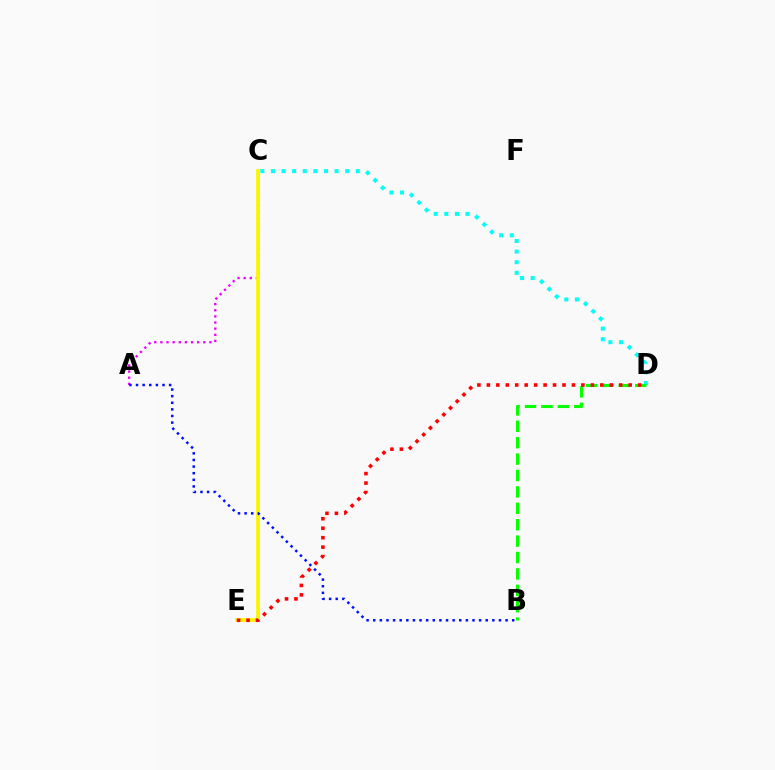{('C', 'D'): [{'color': '#00fff6', 'line_style': 'dotted', 'thickness': 2.88}], ('A', 'C'): [{'color': '#ee00ff', 'line_style': 'dotted', 'thickness': 1.67}], ('B', 'D'): [{'color': '#08ff00', 'line_style': 'dashed', 'thickness': 2.23}], ('C', 'E'): [{'color': '#fcf500', 'line_style': 'solid', 'thickness': 2.71}], ('D', 'E'): [{'color': '#ff0000', 'line_style': 'dotted', 'thickness': 2.57}], ('A', 'B'): [{'color': '#0010ff', 'line_style': 'dotted', 'thickness': 1.8}]}